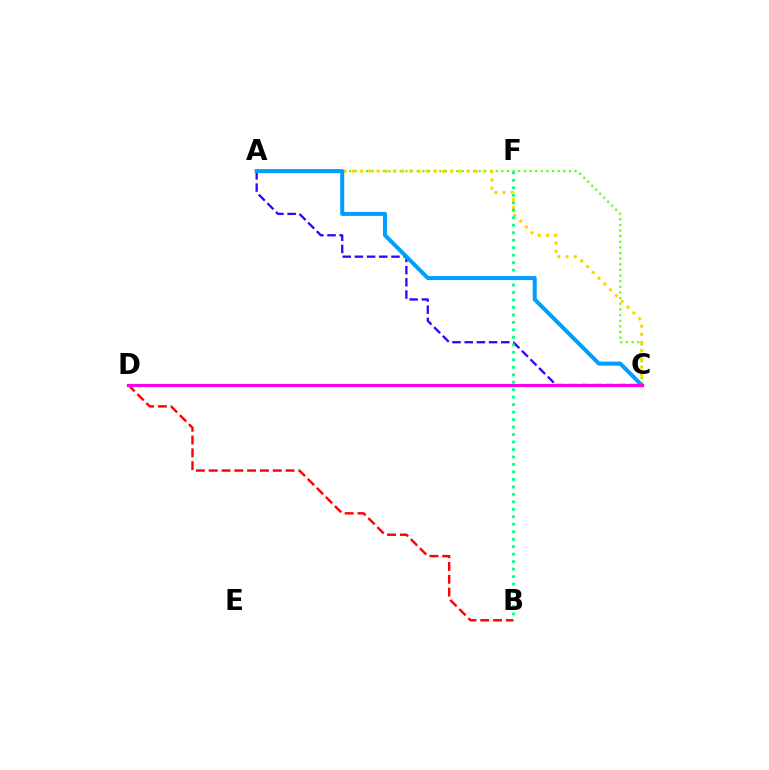{('A', 'C'): [{'color': '#4fff00', 'line_style': 'dotted', 'thickness': 1.53}, {'color': '#3700ff', 'line_style': 'dashed', 'thickness': 1.66}, {'color': '#ffd500', 'line_style': 'dotted', 'thickness': 2.23}, {'color': '#009eff', 'line_style': 'solid', 'thickness': 2.9}], ('B', 'F'): [{'color': '#00ff86', 'line_style': 'dotted', 'thickness': 2.03}], ('B', 'D'): [{'color': '#ff0000', 'line_style': 'dashed', 'thickness': 1.74}], ('C', 'D'): [{'color': '#ff00ed', 'line_style': 'solid', 'thickness': 2.27}]}